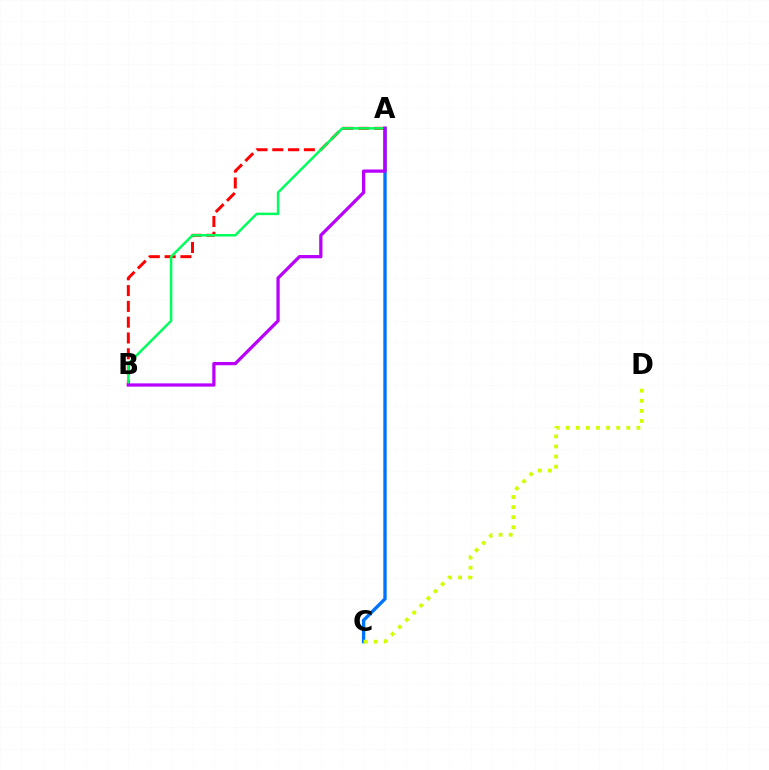{('A', 'B'): [{'color': '#ff0000', 'line_style': 'dashed', 'thickness': 2.15}, {'color': '#00ff5c', 'line_style': 'solid', 'thickness': 1.8}, {'color': '#b900ff', 'line_style': 'solid', 'thickness': 2.34}], ('A', 'C'): [{'color': '#0074ff', 'line_style': 'solid', 'thickness': 2.42}], ('C', 'D'): [{'color': '#d1ff00', 'line_style': 'dotted', 'thickness': 2.74}]}